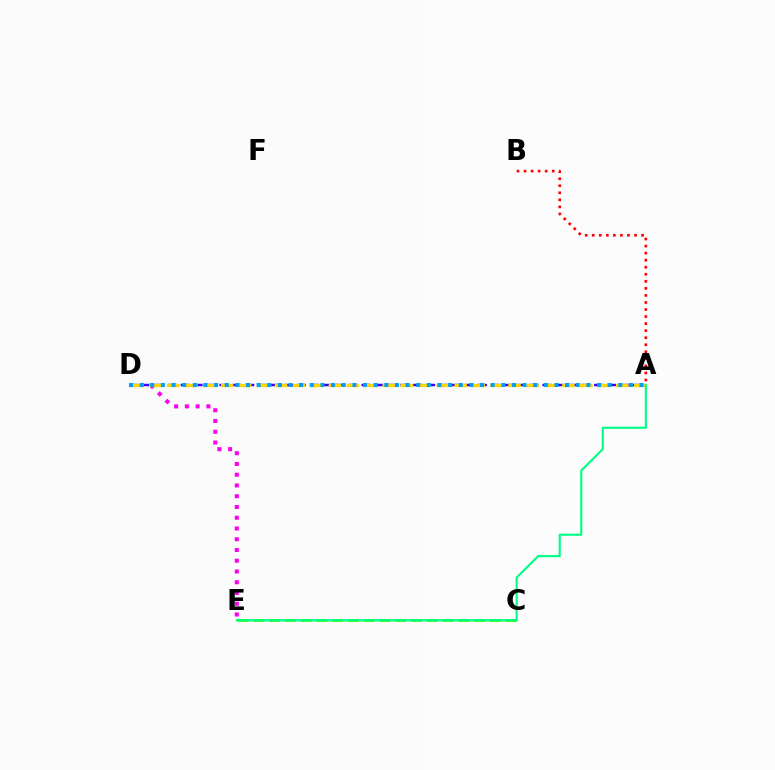{('C', 'E'): [{'color': '#4fff00', 'line_style': 'dashed', 'thickness': 2.14}], ('A', 'D'): [{'color': '#3700ff', 'line_style': 'dashed', 'thickness': 1.76}, {'color': '#ffd500', 'line_style': 'dashed', 'thickness': 2.44}, {'color': '#009eff', 'line_style': 'dotted', 'thickness': 2.89}], ('D', 'E'): [{'color': '#ff00ed', 'line_style': 'dotted', 'thickness': 2.92}], ('A', 'E'): [{'color': '#00ff86', 'line_style': 'solid', 'thickness': 1.55}], ('A', 'B'): [{'color': '#ff0000', 'line_style': 'dotted', 'thickness': 1.91}]}